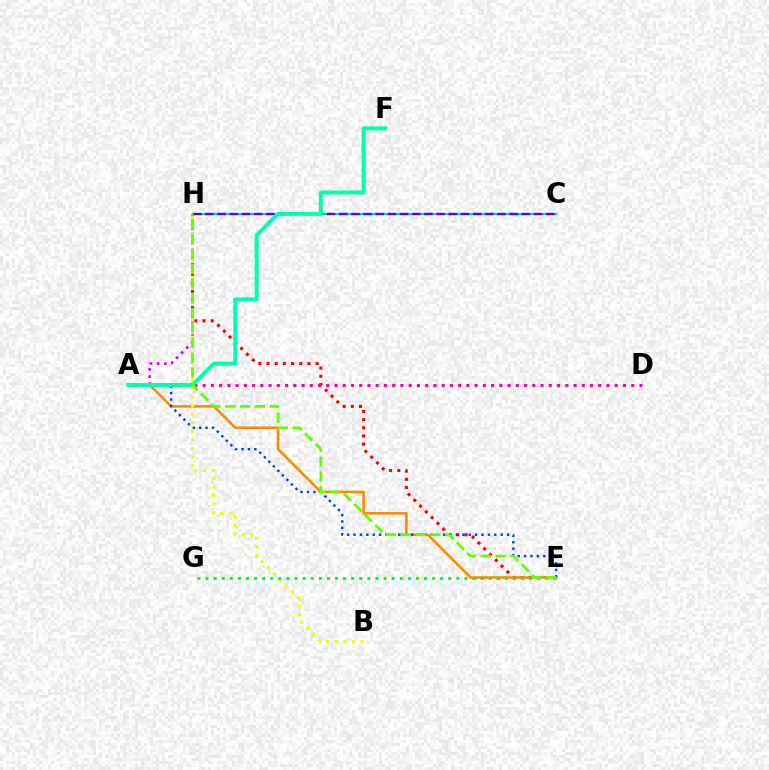{('E', 'H'): [{'color': '#ff0000', 'line_style': 'dotted', 'thickness': 2.22}, {'color': '#66ff00', 'line_style': 'dashed', 'thickness': 2.01}], ('A', 'E'): [{'color': '#ff8800', 'line_style': 'solid', 'thickness': 1.85}, {'color': '#003fff', 'line_style': 'dotted', 'thickness': 1.74}], ('A', 'H'): [{'color': '#d600ff', 'line_style': 'dotted', 'thickness': 1.94}], ('C', 'H'): [{'color': '#00c7ff', 'line_style': 'solid', 'thickness': 1.54}, {'color': '#4f00ff', 'line_style': 'dashed', 'thickness': 1.65}], ('A', 'D'): [{'color': '#ff00a0', 'line_style': 'dotted', 'thickness': 2.24}], ('B', 'H'): [{'color': '#eeff00', 'line_style': 'dotted', 'thickness': 2.32}], ('A', 'F'): [{'color': '#00ffaf', 'line_style': 'solid', 'thickness': 2.87}], ('E', 'G'): [{'color': '#00ff27', 'line_style': 'dotted', 'thickness': 2.2}]}